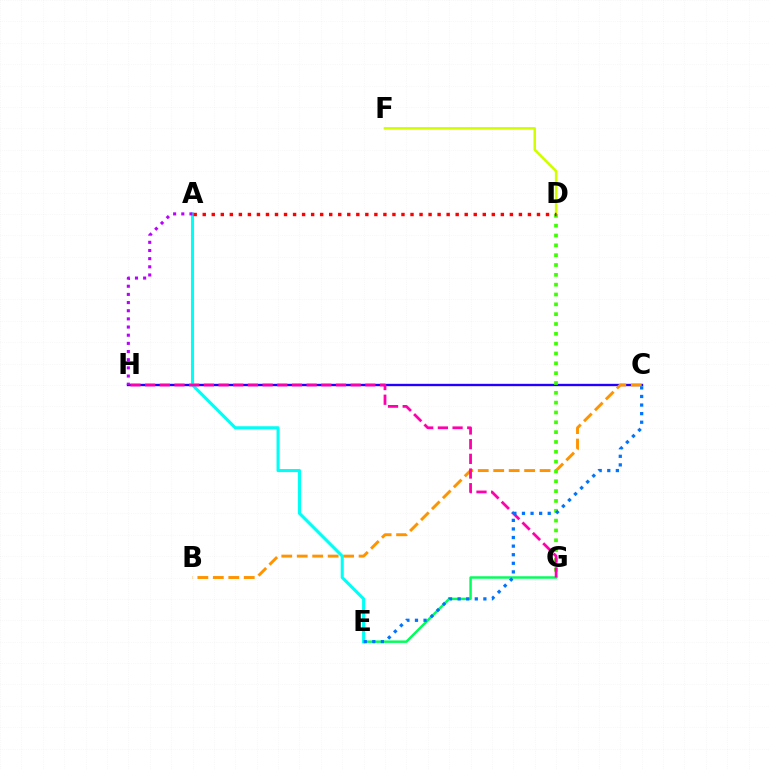{('C', 'H'): [{'color': '#2500ff', 'line_style': 'solid', 'thickness': 1.7}], ('D', 'F'): [{'color': '#d1ff00', 'line_style': 'solid', 'thickness': 1.84}], ('B', 'C'): [{'color': '#ff9400', 'line_style': 'dashed', 'thickness': 2.1}], ('D', 'G'): [{'color': '#3dff00', 'line_style': 'dotted', 'thickness': 2.67}], ('E', 'G'): [{'color': '#00ff5c', 'line_style': 'solid', 'thickness': 1.77}], ('A', 'E'): [{'color': '#00fff6', 'line_style': 'solid', 'thickness': 2.21}], ('G', 'H'): [{'color': '#ff00ac', 'line_style': 'dashed', 'thickness': 1.99}], ('A', 'D'): [{'color': '#ff0000', 'line_style': 'dotted', 'thickness': 2.45}], ('A', 'H'): [{'color': '#b900ff', 'line_style': 'dotted', 'thickness': 2.22}], ('C', 'E'): [{'color': '#0074ff', 'line_style': 'dotted', 'thickness': 2.33}]}